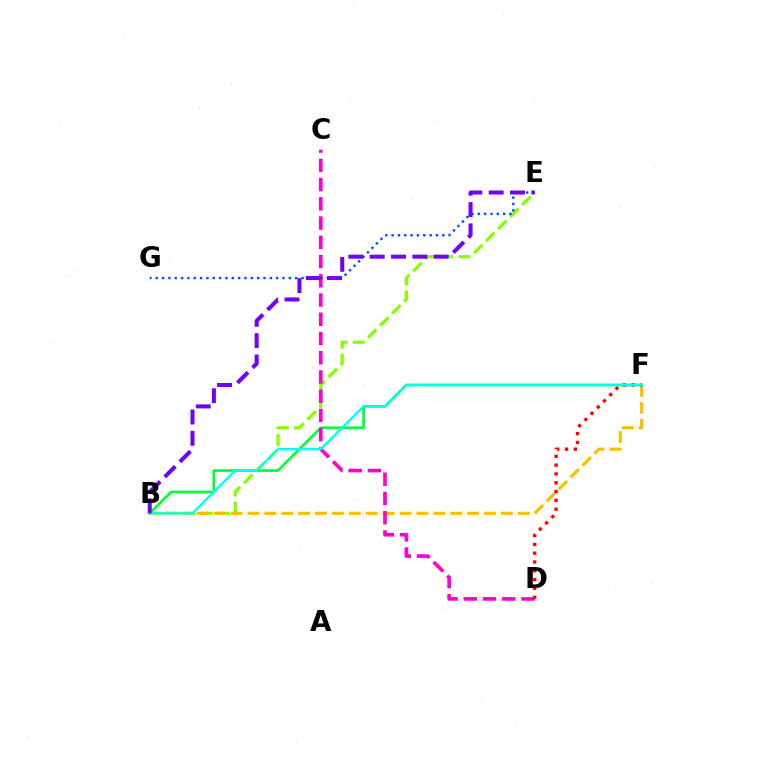{('B', 'E'): [{'color': '#84ff00', 'line_style': 'dashed', 'thickness': 2.32}, {'color': '#7200ff', 'line_style': 'dashed', 'thickness': 2.9}], ('B', 'F'): [{'color': '#ffbd00', 'line_style': 'dashed', 'thickness': 2.29}, {'color': '#00ff39', 'line_style': 'solid', 'thickness': 1.93}, {'color': '#00fff6', 'line_style': 'solid', 'thickness': 1.69}], ('C', 'D'): [{'color': '#ff00cf', 'line_style': 'dashed', 'thickness': 2.61}], ('D', 'F'): [{'color': '#ff0000', 'line_style': 'dotted', 'thickness': 2.39}], ('E', 'G'): [{'color': '#004bff', 'line_style': 'dotted', 'thickness': 1.72}]}